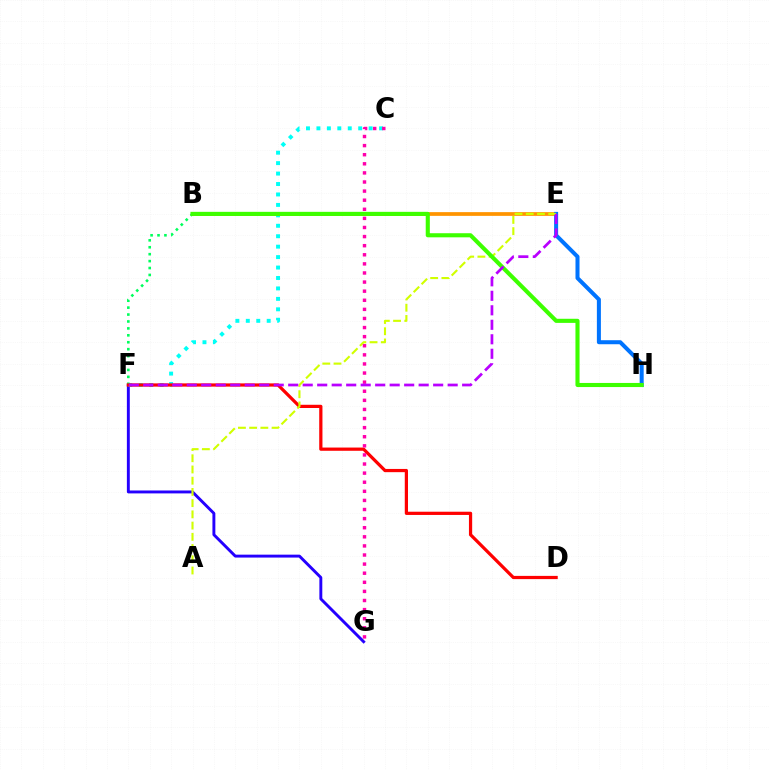{('F', 'G'): [{'color': '#2500ff', 'line_style': 'solid', 'thickness': 2.1}], ('C', 'F'): [{'color': '#00fff6', 'line_style': 'dotted', 'thickness': 2.84}], ('B', 'E'): [{'color': '#ff9400', 'line_style': 'solid', 'thickness': 2.69}], ('B', 'F'): [{'color': '#00ff5c', 'line_style': 'dotted', 'thickness': 1.88}], ('E', 'H'): [{'color': '#0074ff', 'line_style': 'solid', 'thickness': 2.9}], ('D', 'F'): [{'color': '#ff0000', 'line_style': 'solid', 'thickness': 2.32}], ('A', 'E'): [{'color': '#d1ff00', 'line_style': 'dashed', 'thickness': 1.52}], ('C', 'G'): [{'color': '#ff00ac', 'line_style': 'dotted', 'thickness': 2.47}], ('B', 'H'): [{'color': '#3dff00', 'line_style': 'solid', 'thickness': 2.95}], ('E', 'F'): [{'color': '#b900ff', 'line_style': 'dashed', 'thickness': 1.97}]}